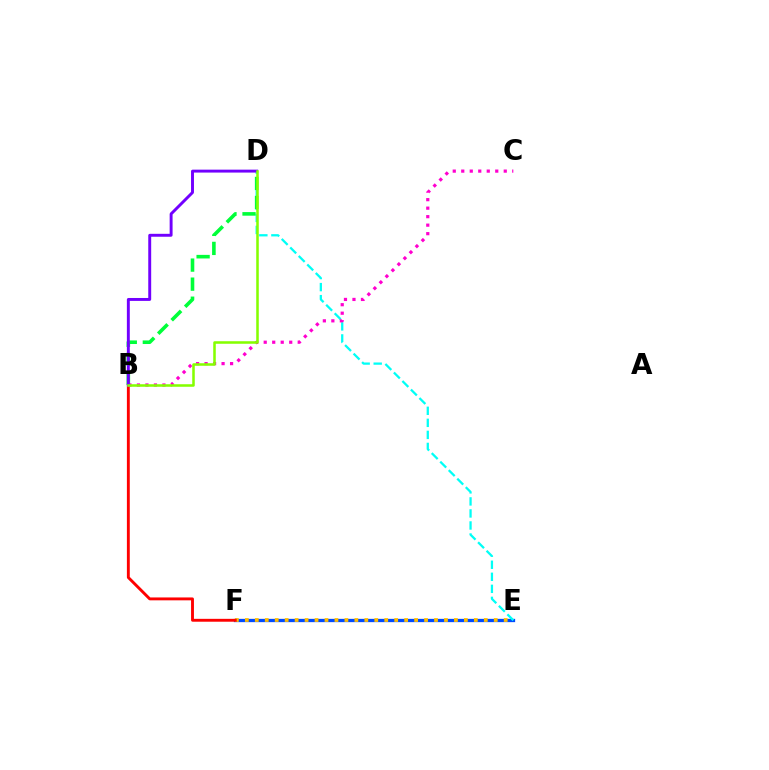{('E', 'F'): [{'color': '#004bff', 'line_style': 'solid', 'thickness': 2.36}, {'color': '#ffbd00', 'line_style': 'dotted', 'thickness': 2.71}], ('D', 'E'): [{'color': '#00fff6', 'line_style': 'dashed', 'thickness': 1.63}], ('B', 'F'): [{'color': '#ff0000', 'line_style': 'solid', 'thickness': 2.08}], ('B', 'D'): [{'color': '#00ff39', 'line_style': 'dashed', 'thickness': 2.59}, {'color': '#7200ff', 'line_style': 'solid', 'thickness': 2.11}, {'color': '#84ff00', 'line_style': 'solid', 'thickness': 1.83}], ('B', 'C'): [{'color': '#ff00cf', 'line_style': 'dotted', 'thickness': 2.31}]}